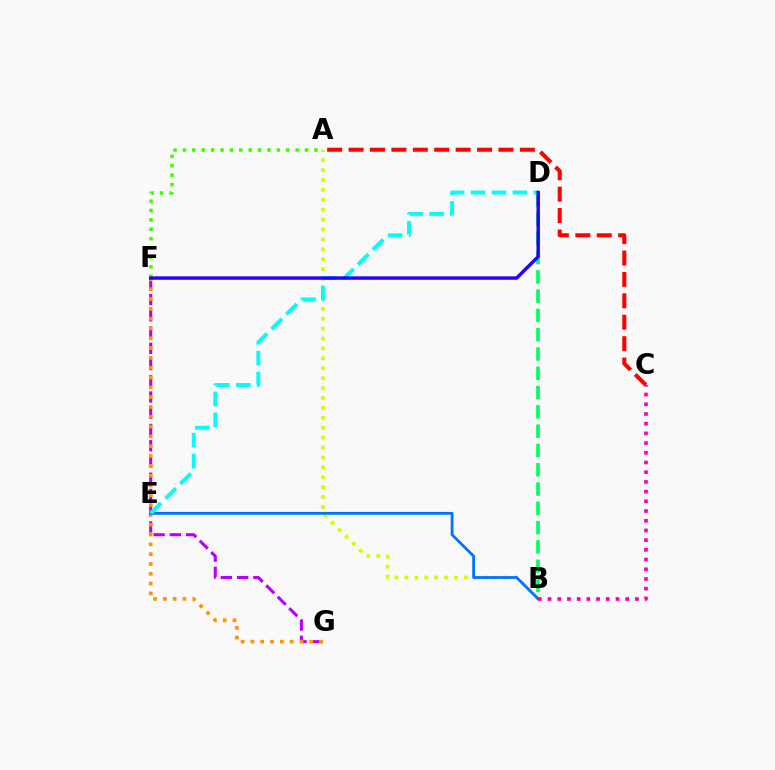{('A', 'B'): [{'color': '#d1ff00', 'line_style': 'dotted', 'thickness': 2.69}], ('B', 'D'): [{'color': '#00ff5c', 'line_style': 'dashed', 'thickness': 2.62}], ('A', 'F'): [{'color': '#3dff00', 'line_style': 'dotted', 'thickness': 2.55}], ('F', 'G'): [{'color': '#b900ff', 'line_style': 'dashed', 'thickness': 2.21}, {'color': '#ff9400', 'line_style': 'dotted', 'thickness': 2.67}], ('A', 'C'): [{'color': '#ff0000', 'line_style': 'dashed', 'thickness': 2.91}], ('B', 'E'): [{'color': '#0074ff', 'line_style': 'solid', 'thickness': 2.02}], ('D', 'E'): [{'color': '#00fff6', 'line_style': 'dashed', 'thickness': 2.84}], ('B', 'C'): [{'color': '#ff00ac', 'line_style': 'dotted', 'thickness': 2.64}], ('D', 'F'): [{'color': '#2500ff', 'line_style': 'solid', 'thickness': 2.47}]}